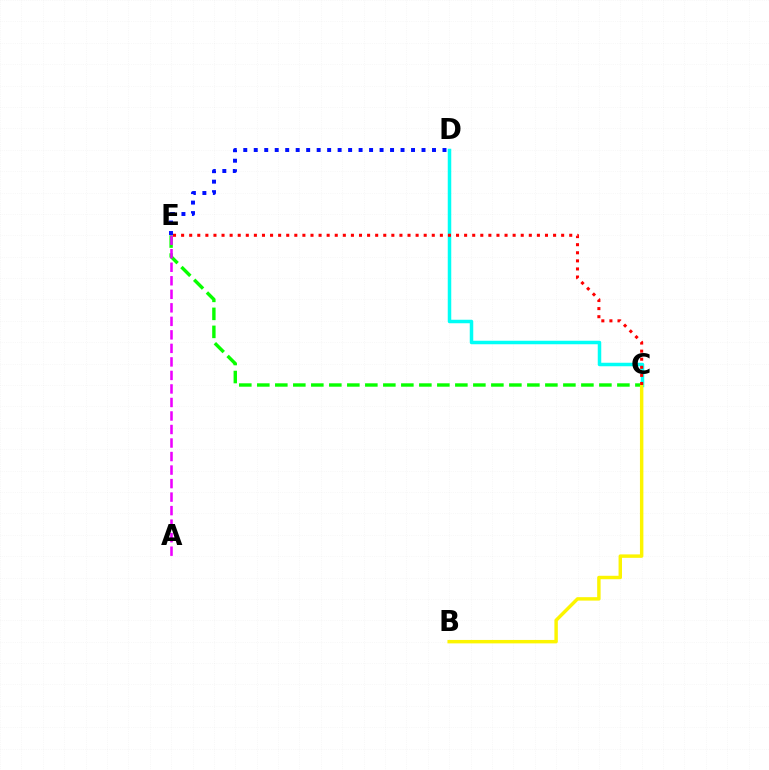{('C', 'E'): [{'color': '#08ff00', 'line_style': 'dashed', 'thickness': 2.45}, {'color': '#ff0000', 'line_style': 'dotted', 'thickness': 2.2}], ('A', 'E'): [{'color': '#ee00ff', 'line_style': 'dashed', 'thickness': 1.84}], ('C', 'D'): [{'color': '#00fff6', 'line_style': 'solid', 'thickness': 2.52}], ('D', 'E'): [{'color': '#0010ff', 'line_style': 'dotted', 'thickness': 2.85}], ('B', 'C'): [{'color': '#fcf500', 'line_style': 'solid', 'thickness': 2.47}]}